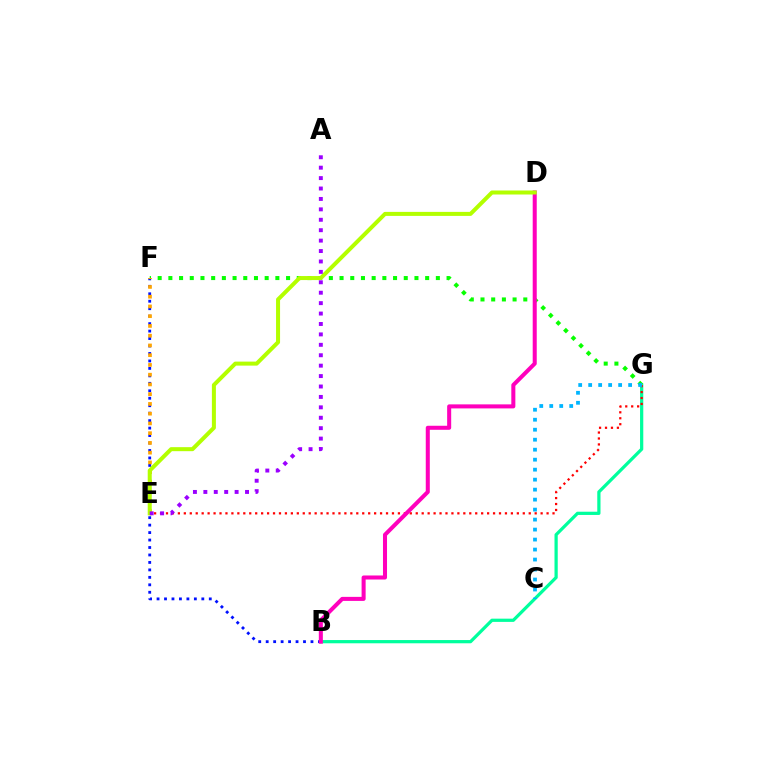{('B', 'G'): [{'color': '#00ff9d', 'line_style': 'solid', 'thickness': 2.33}], ('F', 'G'): [{'color': '#08ff00', 'line_style': 'dotted', 'thickness': 2.91}], ('E', 'G'): [{'color': '#ff0000', 'line_style': 'dotted', 'thickness': 1.62}], ('B', 'F'): [{'color': '#0010ff', 'line_style': 'dotted', 'thickness': 2.03}], ('B', 'D'): [{'color': '#ff00bd', 'line_style': 'solid', 'thickness': 2.91}], ('C', 'G'): [{'color': '#00b5ff', 'line_style': 'dotted', 'thickness': 2.71}], ('E', 'F'): [{'color': '#ffa500', 'line_style': 'dotted', 'thickness': 2.65}], ('D', 'E'): [{'color': '#b3ff00', 'line_style': 'solid', 'thickness': 2.89}], ('A', 'E'): [{'color': '#9b00ff', 'line_style': 'dotted', 'thickness': 2.83}]}